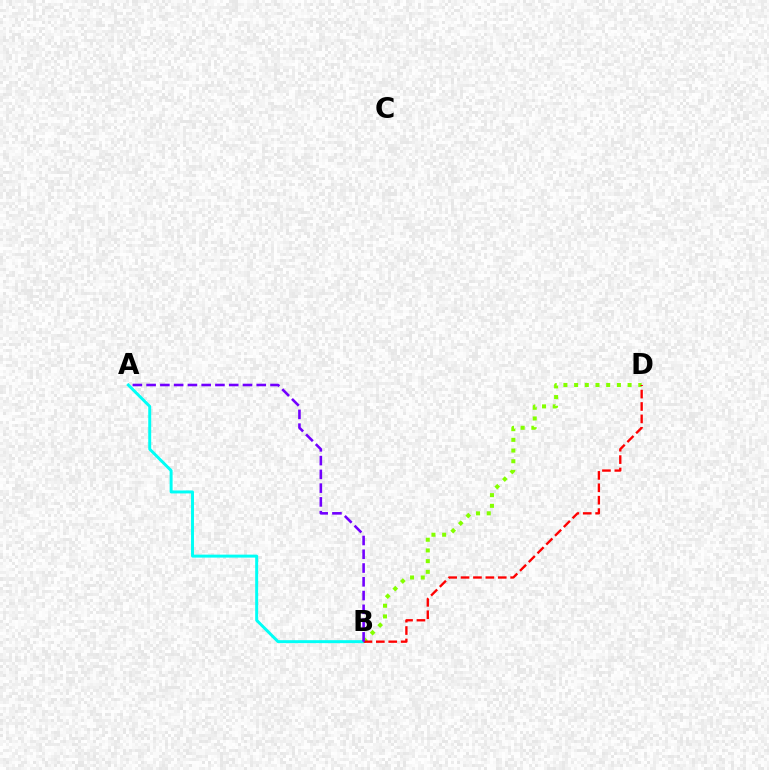{('B', 'D'): [{'color': '#84ff00', 'line_style': 'dotted', 'thickness': 2.91}, {'color': '#ff0000', 'line_style': 'dashed', 'thickness': 1.68}], ('A', 'B'): [{'color': '#00fff6', 'line_style': 'solid', 'thickness': 2.13}, {'color': '#7200ff', 'line_style': 'dashed', 'thickness': 1.87}]}